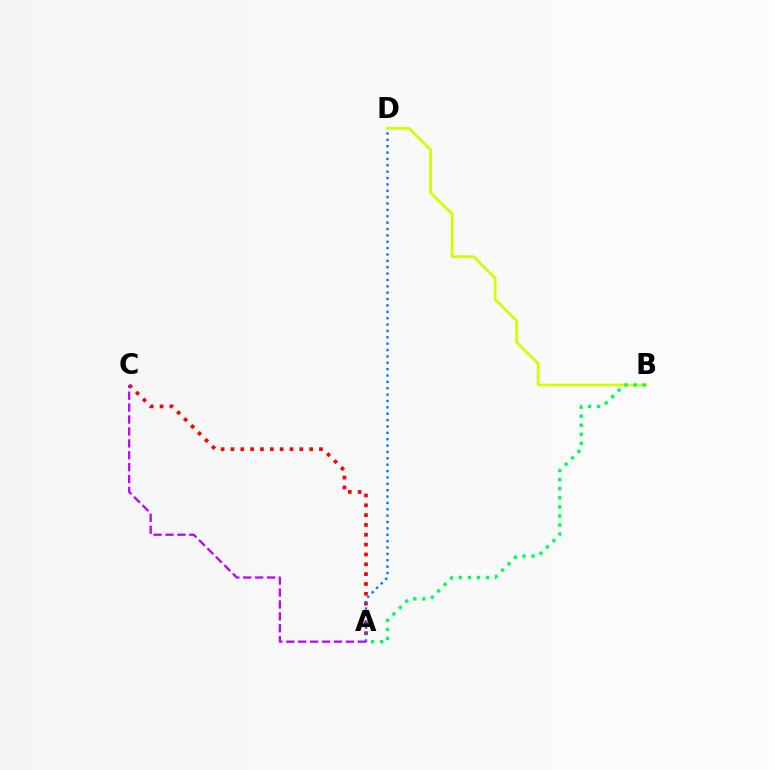{('B', 'D'): [{'color': '#d1ff00', 'line_style': 'solid', 'thickness': 1.99}], ('A', 'B'): [{'color': '#00ff5c', 'line_style': 'dotted', 'thickness': 2.46}], ('A', 'C'): [{'color': '#ff0000', 'line_style': 'dotted', 'thickness': 2.67}, {'color': '#b900ff', 'line_style': 'dashed', 'thickness': 1.62}], ('A', 'D'): [{'color': '#0074ff', 'line_style': 'dotted', 'thickness': 1.73}]}